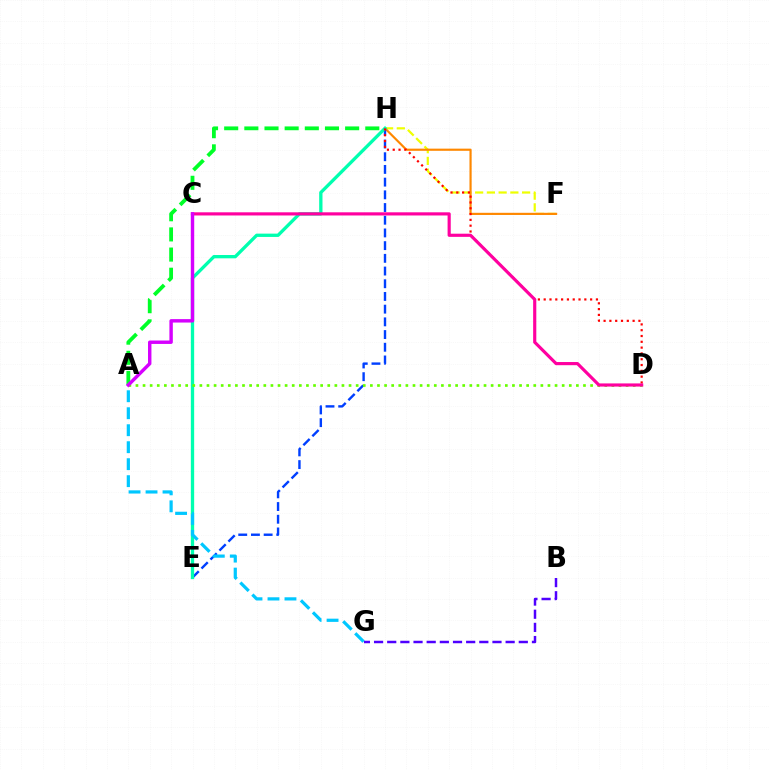{('F', 'H'): [{'color': '#eeff00', 'line_style': 'dashed', 'thickness': 1.6}, {'color': '#ff8800', 'line_style': 'solid', 'thickness': 1.56}], ('A', 'H'): [{'color': '#00ff27', 'line_style': 'dashed', 'thickness': 2.74}], ('E', 'H'): [{'color': '#003fff', 'line_style': 'dashed', 'thickness': 1.73}, {'color': '#00ffaf', 'line_style': 'solid', 'thickness': 2.38}], ('A', 'G'): [{'color': '#00c7ff', 'line_style': 'dashed', 'thickness': 2.31}], ('D', 'H'): [{'color': '#ff0000', 'line_style': 'dotted', 'thickness': 1.58}], ('A', 'D'): [{'color': '#66ff00', 'line_style': 'dotted', 'thickness': 1.93}], ('C', 'D'): [{'color': '#ff00a0', 'line_style': 'solid', 'thickness': 2.27}], ('A', 'C'): [{'color': '#d600ff', 'line_style': 'solid', 'thickness': 2.46}], ('B', 'G'): [{'color': '#4f00ff', 'line_style': 'dashed', 'thickness': 1.79}]}